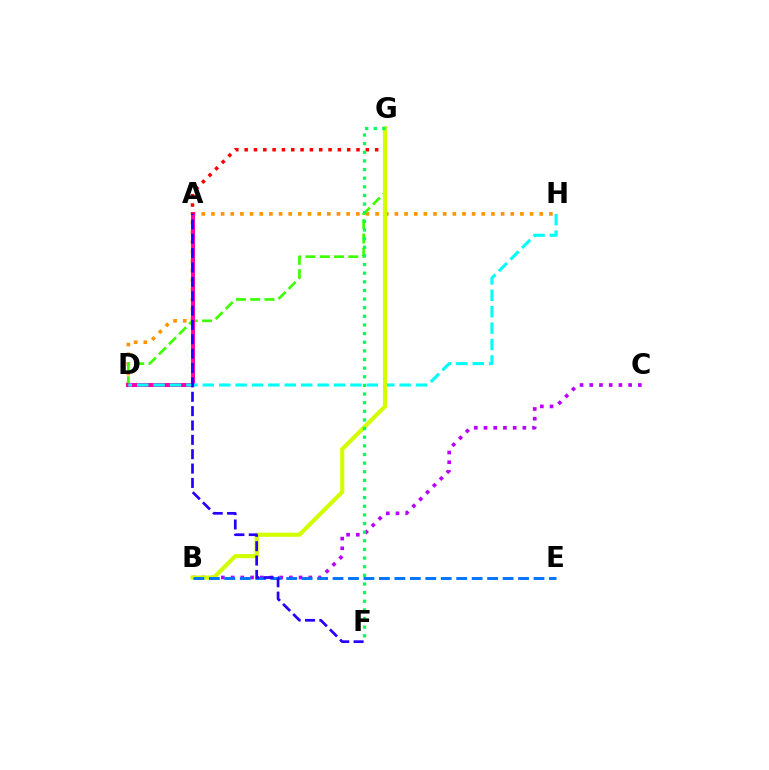{('D', 'H'): [{'color': '#ff9400', 'line_style': 'dotted', 'thickness': 2.62}, {'color': '#00fff6', 'line_style': 'dashed', 'thickness': 2.23}], ('B', 'C'): [{'color': '#b900ff', 'line_style': 'dotted', 'thickness': 2.64}], ('D', 'G'): [{'color': '#3dff00', 'line_style': 'dashed', 'thickness': 1.94}], ('A', 'D'): [{'color': '#ff00ac', 'line_style': 'solid', 'thickness': 2.86}], ('A', 'G'): [{'color': '#ff0000', 'line_style': 'dotted', 'thickness': 2.53}], ('B', 'G'): [{'color': '#d1ff00', 'line_style': 'solid', 'thickness': 2.96}], ('B', 'E'): [{'color': '#0074ff', 'line_style': 'dashed', 'thickness': 2.1}], ('F', 'G'): [{'color': '#00ff5c', 'line_style': 'dotted', 'thickness': 2.35}], ('A', 'F'): [{'color': '#2500ff', 'line_style': 'dashed', 'thickness': 1.95}]}